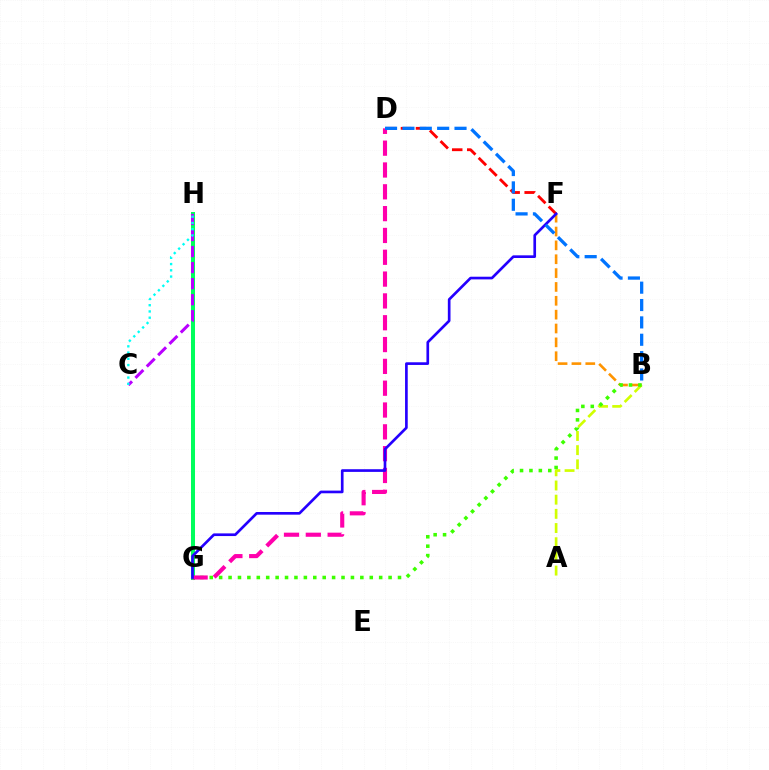{('G', 'H'): [{'color': '#00ff5c', 'line_style': 'solid', 'thickness': 2.89}], ('B', 'F'): [{'color': '#ff9400', 'line_style': 'dashed', 'thickness': 1.88}], ('A', 'B'): [{'color': '#d1ff00', 'line_style': 'dashed', 'thickness': 1.93}], ('B', 'G'): [{'color': '#3dff00', 'line_style': 'dotted', 'thickness': 2.56}], ('D', 'G'): [{'color': '#ff00ac', 'line_style': 'dashed', 'thickness': 2.96}], ('C', 'H'): [{'color': '#b900ff', 'line_style': 'dashed', 'thickness': 2.18}, {'color': '#00fff6', 'line_style': 'dotted', 'thickness': 1.7}], ('D', 'F'): [{'color': '#ff0000', 'line_style': 'dashed', 'thickness': 2.04}], ('F', 'G'): [{'color': '#2500ff', 'line_style': 'solid', 'thickness': 1.92}], ('B', 'D'): [{'color': '#0074ff', 'line_style': 'dashed', 'thickness': 2.36}]}